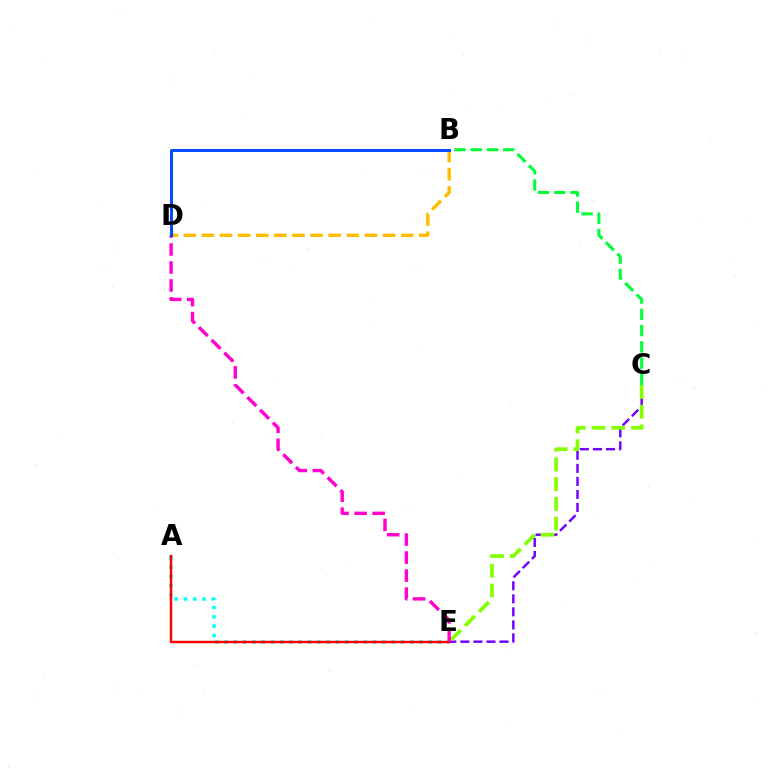{('A', 'E'): [{'color': '#00fff6', 'line_style': 'dotted', 'thickness': 2.52}, {'color': '#ff0000', 'line_style': 'solid', 'thickness': 1.77}], ('C', 'E'): [{'color': '#7200ff', 'line_style': 'dashed', 'thickness': 1.77}, {'color': '#84ff00', 'line_style': 'dashed', 'thickness': 2.68}], ('B', 'D'): [{'color': '#ffbd00', 'line_style': 'dashed', 'thickness': 2.46}, {'color': '#004bff', 'line_style': 'solid', 'thickness': 2.14}], ('B', 'C'): [{'color': '#00ff39', 'line_style': 'dashed', 'thickness': 2.21}], ('D', 'E'): [{'color': '#ff00cf', 'line_style': 'dashed', 'thickness': 2.45}]}